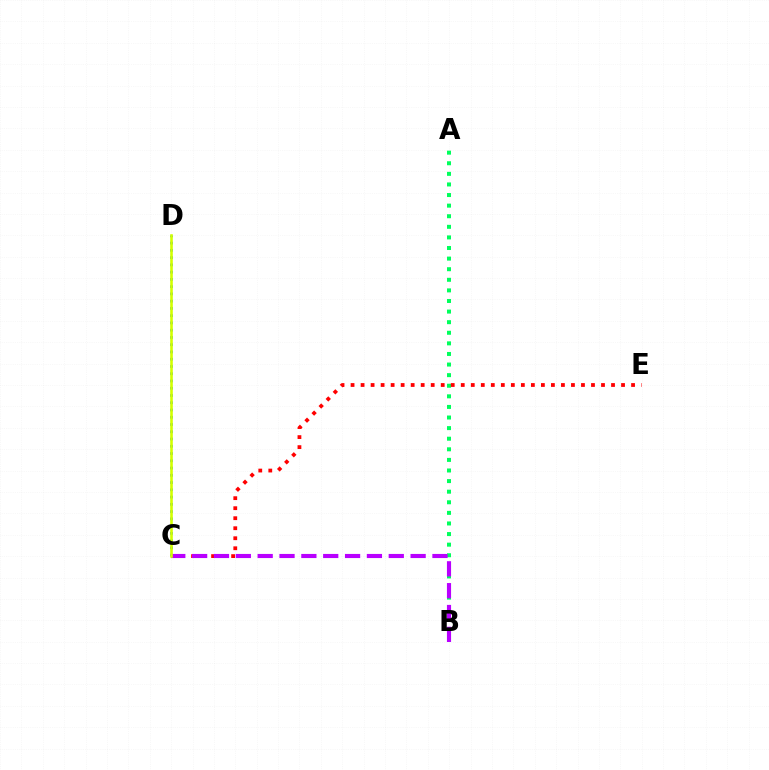{('A', 'B'): [{'color': '#00ff5c', 'line_style': 'dotted', 'thickness': 2.88}], ('C', 'E'): [{'color': '#ff0000', 'line_style': 'dotted', 'thickness': 2.72}], ('C', 'D'): [{'color': '#0074ff', 'line_style': 'dotted', 'thickness': 1.97}, {'color': '#d1ff00', 'line_style': 'solid', 'thickness': 1.88}], ('B', 'C'): [{'color': '#b900ff', 'line_style': 'dashed', 'thickness': 2.97}]}